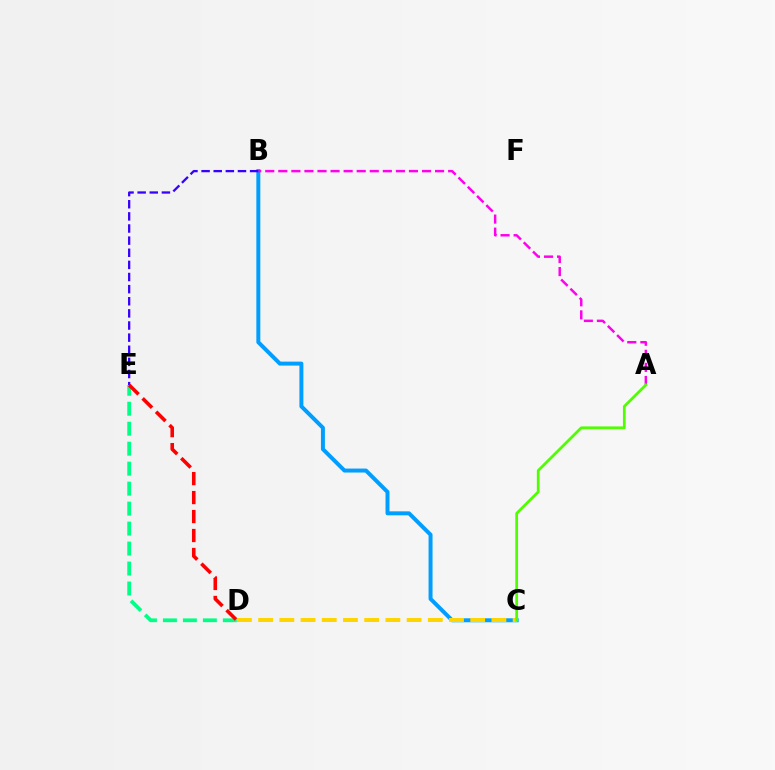{('B', 'C'): [{'color': '#009eff', 'line_style': 'solid', 'thickness': 2.86}], ('A', 'B'): [{'color': '#ff00ed', 'line_style': 'dashed', 'thickness': 1.77}], ('C', 'D'): [{'color': '#ffd500', 'line_style': 'dashed', 'thickness': 2.88}], ('B', 'E'): [{'color': '#3700ff', 'line_style': 'dashed', 'thickness': 1.65}], ('A', 'C'): [{'color': '#4fff00', 'line_style': 'solid', 'thickness': 1.98}], ('D', 'E'): [{'color': '#00ff86', 'line_style': 'dashed', 'thickness': 2.71}, {'color': '#ff0000', 'line_style': 'dashed', 'thickness': 2.58}]}